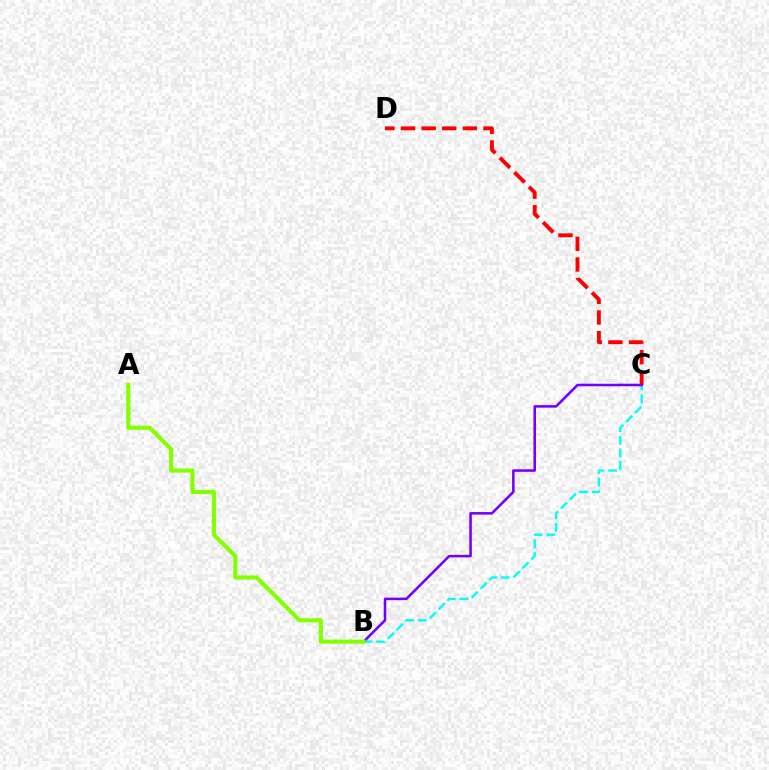{('B', 'C'): [{'color': '#00fff6', 'line_style': 'dashed', 'thickness': 1.71}, {'color': '#7200ff', 'line_style': 'solid', 'thickness': 1.83}], ('C', 'D'): [{'color': '#ff0000', 'line_style': 'dashed', 'thickness': 2.8}], ('A', 'B'): [{'color': '#84ff00', 'line_style': 'solid', 'thickness': 2.97}]}